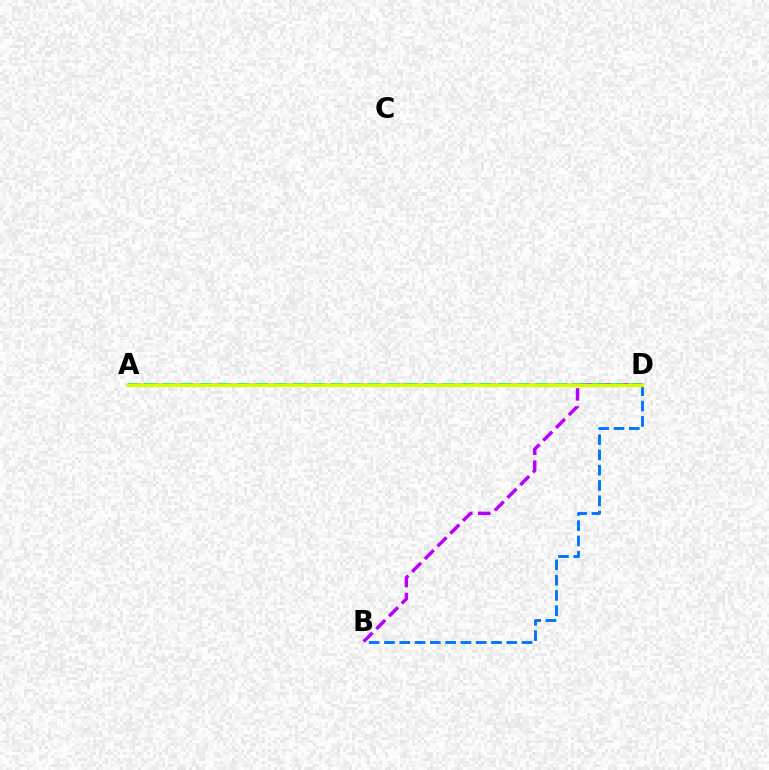{('A', 'D'): [{'color': '#ff0000', 'line_style': 'solid', 'thickness': 1.76}, {'color': '#00ff5c', 'line_style': 'dashed', 'thickness': 2.54}, {'color': '#d1ff00', 'line_style': 'solid', 'thickness': 2.43}], ('B', 'D'): [{'color': '#b900ff', 'line_style': 'dashed', 'thickness': 2.45}, {'color': '#0074ff', 'line_style': 'dashed', 'thickness': 2.08}]}